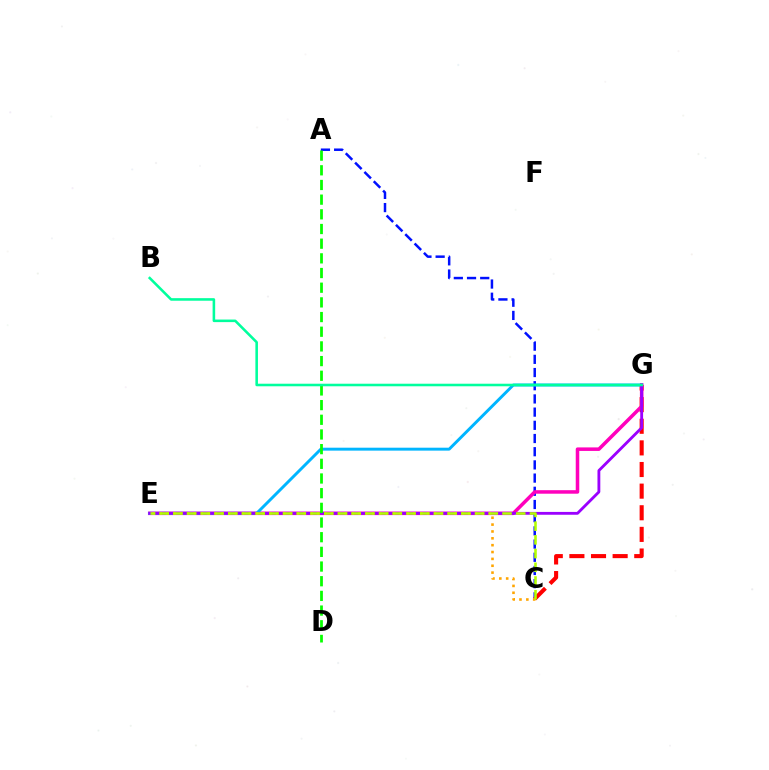{('A', 'C'): [{'color': '#0010ff', 'line_style': 'dashed', 'thickness': 1.79}], ('C', 'G'): [{'color': '#ff0000', 'line_style': 'dashed', 'thickness': 2.94}], ('E', 'G'): [{'color': '#ff00bd', 'line_style': 'solid', 'thickness': 2.54}, {'color': '#00b5ff', 'line_style': 'solid', 'thickness': 2.11}, {'color': '#9b00ff', 'line_style': 'solid', 'thickness': 2.04}], ('C', 'E'): [{'color': '#ffa500', 'line_style': 'dotted', 'thickness': 1.86}, {'color': '#b3ff00', 'line_style': 'dashed', 'thickness': 1.86}], ('A', 'D'): [{'color': '#08ff00', 'line_style': 'dashed', 'thickness': 1.99}], ('B', 'G'): [{'color': '#00ff9d', 'line_style': 'solid', 'thickness': 1.85}]}